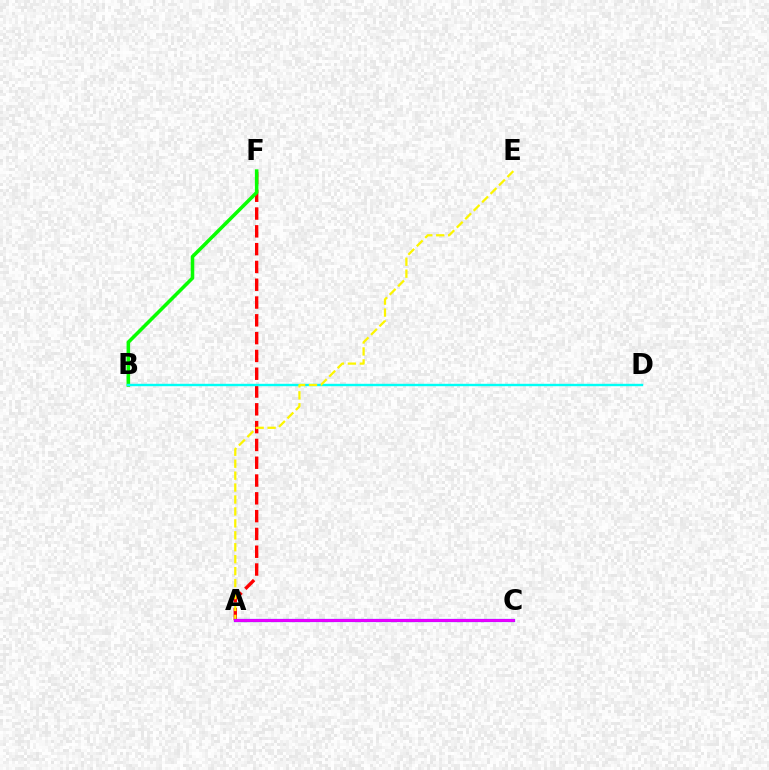{('A', 'F'): [{'color': '#ff0000', 'line_style': 'dashed', 'thickness': 2.42}], ('B', 'F'): [{'color': '#08ff00', 'line_style': 'solid', 'thickness': 2.55}], ('B', 'D'): [{'color': '#00fff6', 'line_style': 'solid', 'thickness': 1.73}], ('A', 'E'): [{'color': '#fcf500', 'line_style': 'dashed', 'thickness': 1.62}], ('A', 'C'): [{'color': '#0010ff', 'line_style': 'solid', 'thickness': 2.28}, {'color': '#ee00ff', 'line_style': 'solid', 'thickness': 2.06}]}